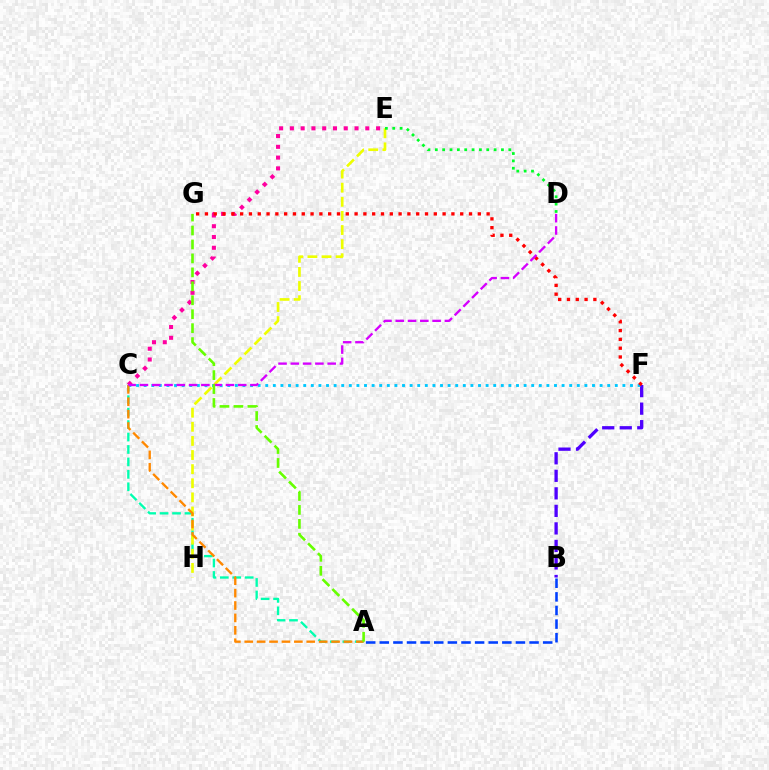{('C', 'E'): [{'color': '#ff00a0', 'line_style': 'dotted', 'thickness': 2.93}], ('B', 'F'): [{'color': '#4f00ff', 'line_style': 'dashed', 'thickness': 2.38}], ('C', 'F'): [{'color': '#00c7ff', 'line_style': 'dotted', 'thickness': 2.06}], ('A', 'C'): [{'color': '#00ffaf', 'line_style': 'dashed', 'thickness': 1.69}, {'color': '#ff8800', 'line_style': 'dashed', 'thickness': 1.69}], ('E', 'H'): [{'color': '#eeff00', 'line_style': 'dashed', 'thickness': 1.92}], ('D', 'E'): [{'color': '#00ff27', 'line_style': 'dotted', 'thickness': 2.0}], ('F', 'G'): [{'color': '#ff0000', 'line_style': 'dotted', 'thickness': 2.39}], ('A', 'B'): [{'color': '#003fff', 'line_style': 'dashed', 'thickness': 1.85}], ('C', 'D'): [{'color': '#d600ff', 'line_style': 'dashed', 'thickness': 1.67}], ('A', 'G'): [{'color': '#66ff00', 'line_style': 'dashed', 'thickness': 1.9}]}